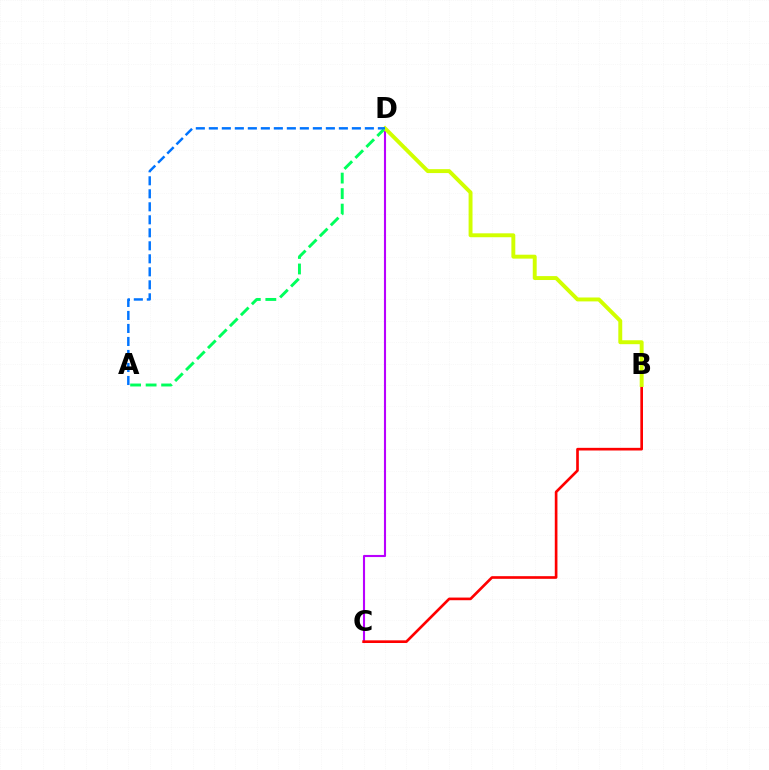{('C', 'D'): [{'color': '#b900ff', 'line_style': 'solid', 'thickness': 1.52}], ('B', 'C'): [{'color': '#ff0000', 'line_style': 'solid', 'thickness': 1.91}], ('A', 'D'): [{'color': '#00ff5c', 'line_style': 'dashed', 'thickness': 2.11}, {'color': '#0074ff', 'line_style': 'dashed', 'thickness': 1.77}], ('B', 'D'): [{'color': '#d1ff00', 'line_style': 'solid', 'thickness': 2.82}]}